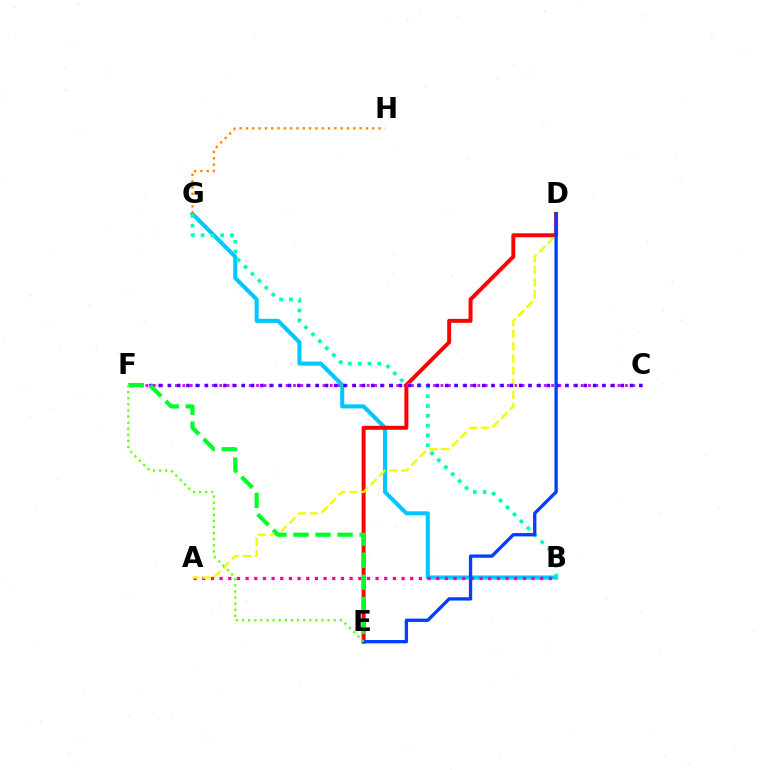{('C', 'F'): [{'color': '#d600ff', 'line_style': 'dotted', 'thickness': 2.0}, {'color': '#4f00ff', 'line_style': 'dotted', 'thickness': 2.51}], ('B', 'G'): [{'color': '#00c7ff', 'line_style': 'solid', 'thickness': 2.93}, {'color': '#00ffaf', 'line_style': 'dotted', 'thickness': 2.66}], ('D', 'E'): [{'color': '#ff0000', 'line_style': 'solid', 'thickness': 2.85}, {'color': '#003fff', 'line_style': 'solid', 'thickness': 2.39}], ('A', 'B'): [{'color': '#ff00a0', 'line_style': 'dotted', 'thickness': 2.35}], ('A', 'D'): [{'color': '#eeff00', 'line_style': 'dashed', 'thickness': 1.65}], ('E', 'F'): [{'color': '#00ff27', 'line_style': 'dashed', 'thickness': 3.0}, {'color': '#66ff00', 'line_style': 'dotted', 'thickness': 1.66}], ('G', 'H'): [{'color': '#ff8800', 'line_style': 'dotted', 'thickness': 1.72}]}